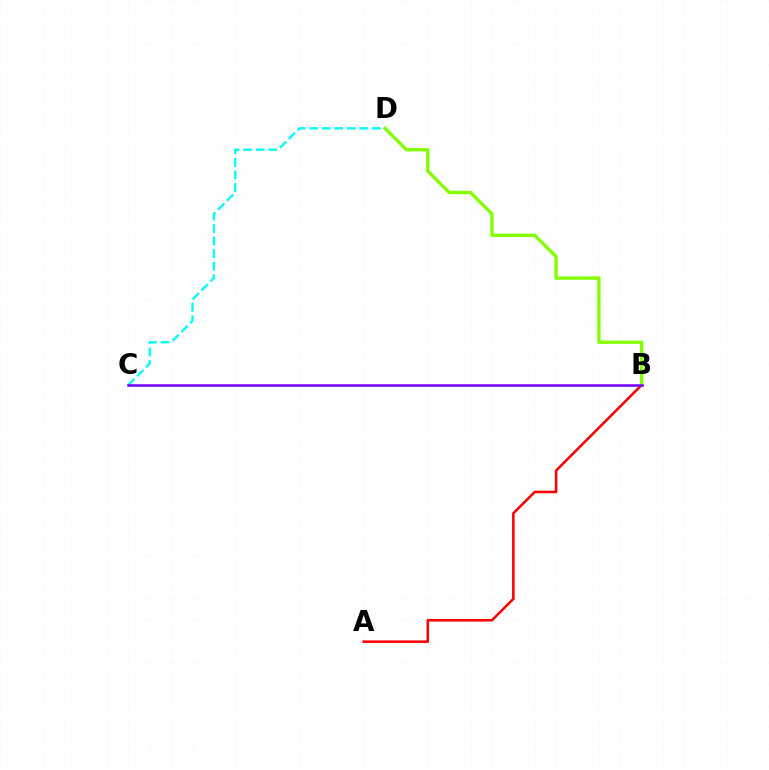{('A', 'B'): [{'color': '#ff0000', 'line_style': 'solid', 'thickness': 1.84}], ('C', 'D'): [{'color': '#00fff6', 'line_style': 'dashed', 'thickness': 1.7}], ('B', 'D'): [{'color': '#84ff00', 'line_style': 'solid', 'thickness': 2.39}], ('B', 'C'): [{'color': '#7200ff', 'line_style': 'solid', 'thickness': 1.82}]}